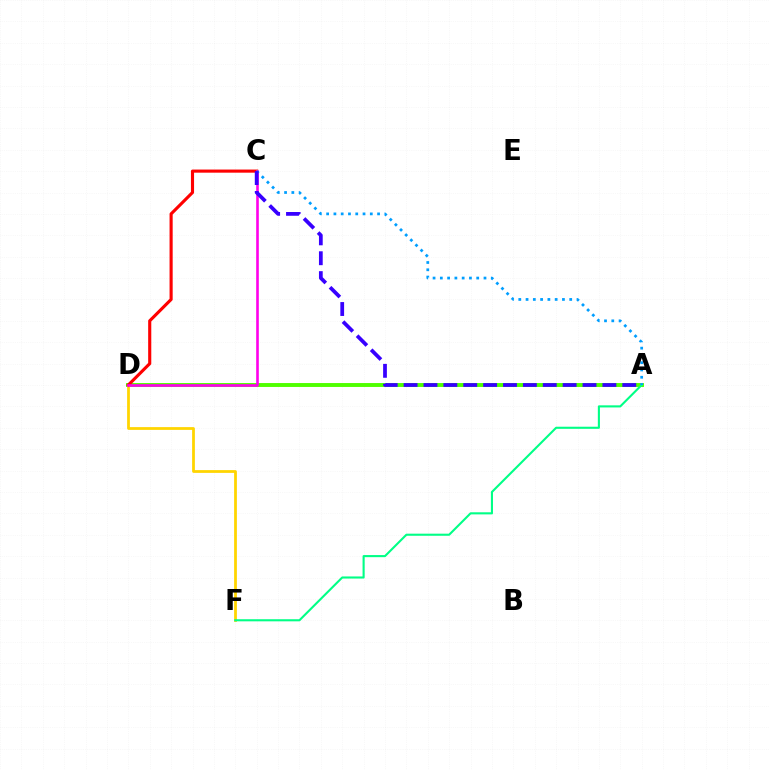{('A', 'D'): [{'color': '#4fff00', 'line_style': 'solid', 'thickness': 2.81}], ('D', 'F'): [{'color': '#ffd500', 'line_style': 'solid', 'thickness': 1.99}], ('C', 'D'): [{'color': '#ff0000', 'line_style': 'solid', 'thickness': 2.25}, {'color': '#ff00ed', 'line_style': 'solid', 'thickness': 1.89}], ('A', 'F'): [{'color': '#00ff86', 'line_style': 'solid', 'thickness': 1.51}], ('A', 'C'): [{'color': '#009eff', 'line_style': 'dotted', 'thickness': 1.98}, {'color': '#3700ff', 'line_style': 'dashed', 'thickness': 2.7}]}